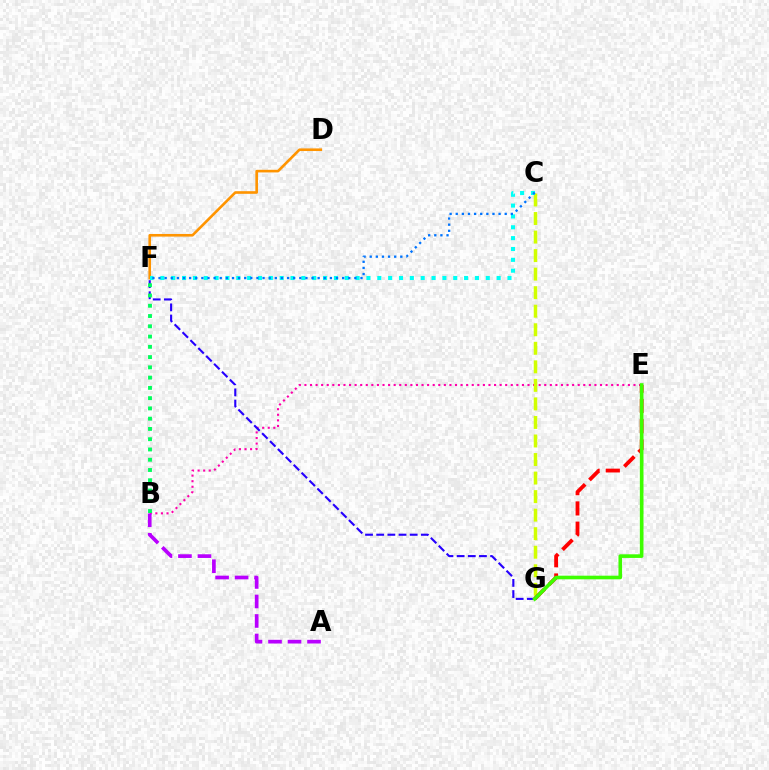{('D', 'F'): [{'color': '#ff9400', 'line_style': 'solid', 'thickness': 1.89}], ('B', 'E'): [{'color': '#ff00ac', 'line_style': 'dotted', 'thickness': 1.52}], ('A', 'B'): [{'color': '#b900ff', 'line_style': 'dashed', 'thickness': 2.65}], ('C', 'G'): [{'color': '#d1ff00', 'line_style': 'dashed', 'thickness': 2.52}], ('C', 'F'): [{'color': '#00fff6', 'line_style': 'dotted', 'thickness': 2.95}, {'color': '#0074ff', 'line_style': 'dotted', 'thickness': 1.66}], ('F', 'G'): [{'color': '#2500ff', 'line_style': 'dashed', 'thickness': 1.52}], ('E', 'G'): [{'color': '#ff0000', 'line_style': 'dashed', 'thickness': 2.75}, {'color': '#3dff00', 'line_style': 'solid', 'thickness': 2.61}], ('B', 'F'): [{'color': '#00ff5c', 'line_style': 'dotted', 'thickness': 2.79}]}